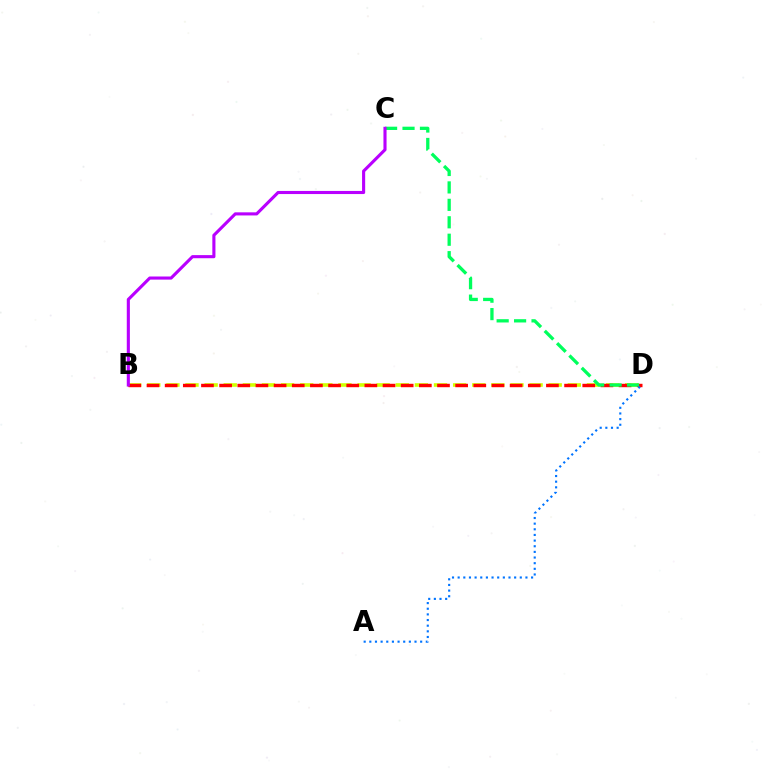{('B', 'D'): [{'color': '#d1ff00', 'line_style': 'dashed', 'thickness': 2.6}, {'color': '#ff0000', 'line_style': 'dashed', 'thickness': 2.47}], ('C', 'D'): [{'color': '#00ff5c', 'line_style': 'dashed', 'thickness': 2.37}], ('A', 'D'): [{'color': '#0074ff', 'line_style': 'dotted', 'thickness': 1.53}], ('B', 'C'): [{'color': '#b900ff', 'line_style': 'solid', 'thickness': 2.24}]}